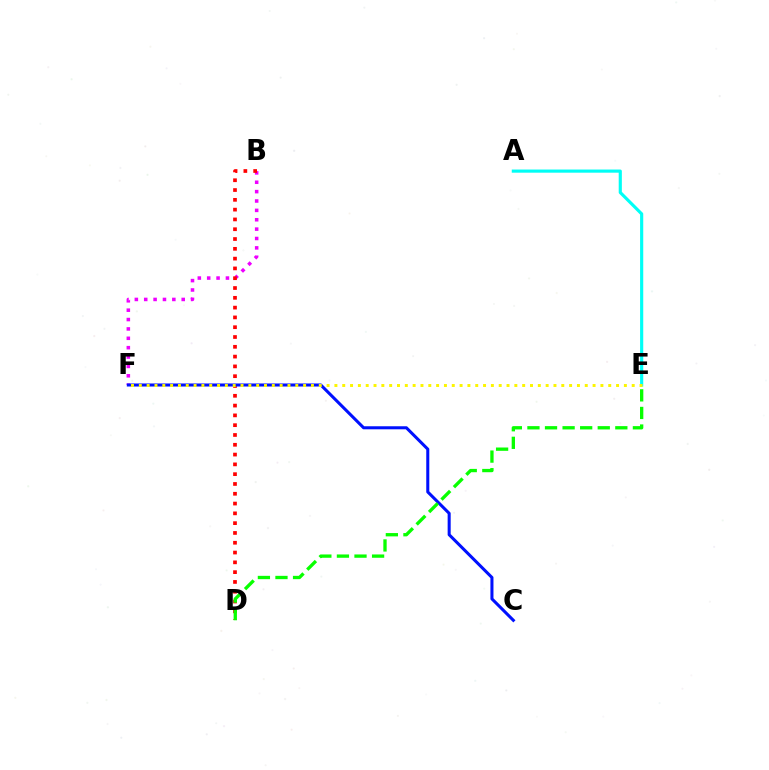{('B', 'F'): [{'color': '#ee00ff', 'line_style': 'dotted', 'thickness': 2.55}], ('B', 'D'): [{'color': '#ff0000', 'line_style': 'dotted', 'thickness': 2.66}], ('C', 'F'): [{'color': '#0010ff', 'line_style': 'solid', 'thickness': 2.19}], ('A', 'E'): [{'color': '#00fff6', 'line_style': 'solid', 'thickness': 2.27}], ('E', 'F'): [{'color': '#fcf500', 'line_style': 'dotted', 'thickness': 2.13}], ('D', 'E'): [{'color': '#08ff00', 'line_style': 'dashed', 'thickness': 2.39}]}